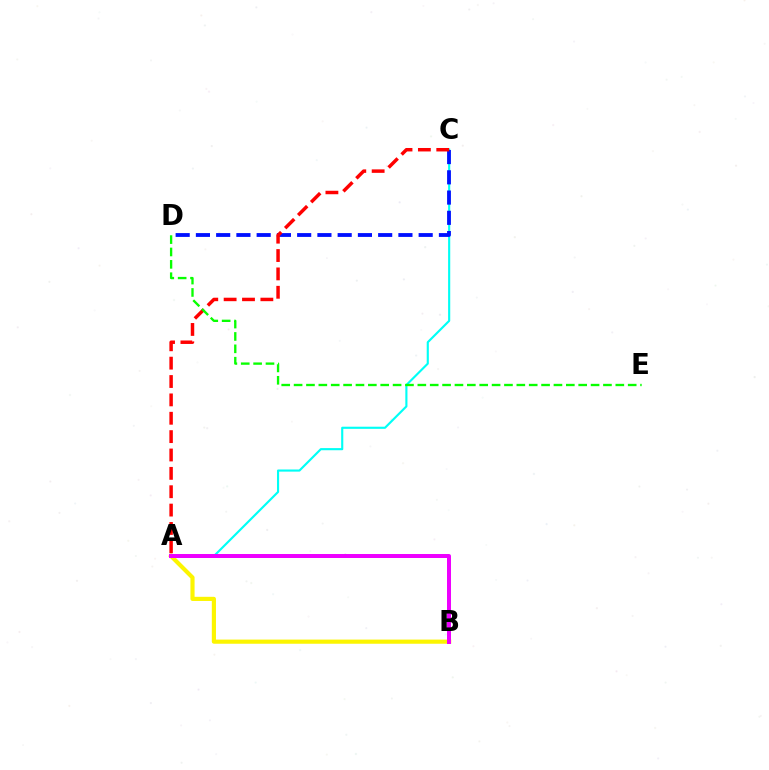{('A', 'C'): [{'color': '#00fff6', 'line_style': 'solid', 'thickness': 1.54}, {'color': '#ff0000', 'line_style': 'dashed', 'thickness': 2.5}], ('A', 'B'): [{'color': '#fcf500', 'line_style': 'solid', 'thickness': 2.99}, {'color': '#ee00ff', 'line_style': 'solid', 'thickness': 2.87}], ('C', 'D'): [{'color': '#0010ff', 'line_style': 'dashed', 'thickness': 2.75}], ('D', 'E'): [{'color': '#08ff00', 'line_style': 'dashed', 'thickness': 1.68}]}